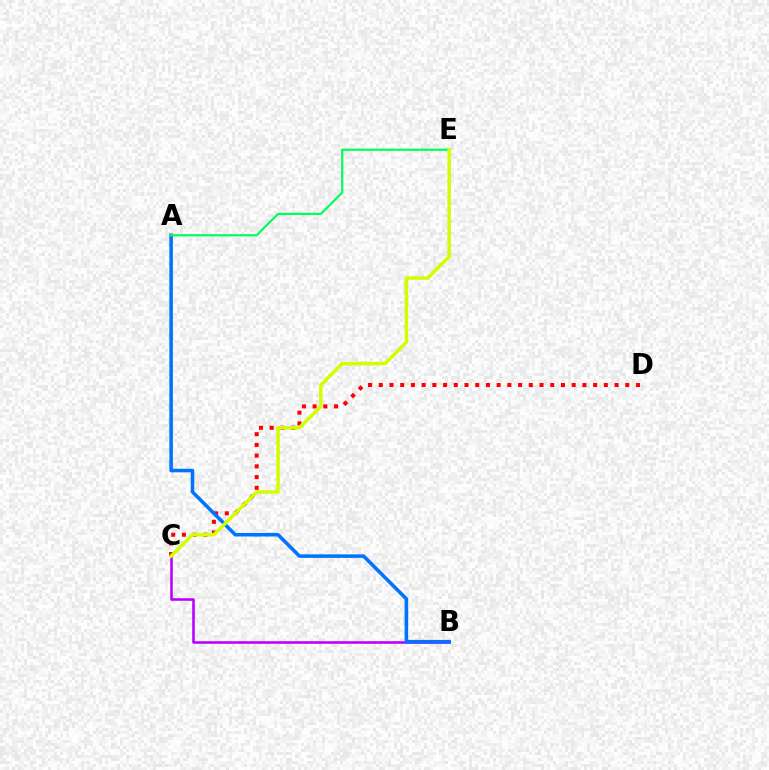{('B', 'C'): [{'color': '#b900ff', 'line_style': 'solid', 'thickness': 1.85}], ('C', 'D'): [{'color': '#ff0000', 'line_style': 'dotted', 'thickness': 2.91}], ('A', 'B'): [{'color': '#0074ff', 'line_style': 'solid', 'thickness': 2.56}], ('A', 'E'): [{'color': '#00ff5c', 'line_style': 'solid', 'thickness': 1.59}], ('C', 'E'): [{'color': '#d1ff00', 'line_style': 'solid', 'thickness': 2.51}]}